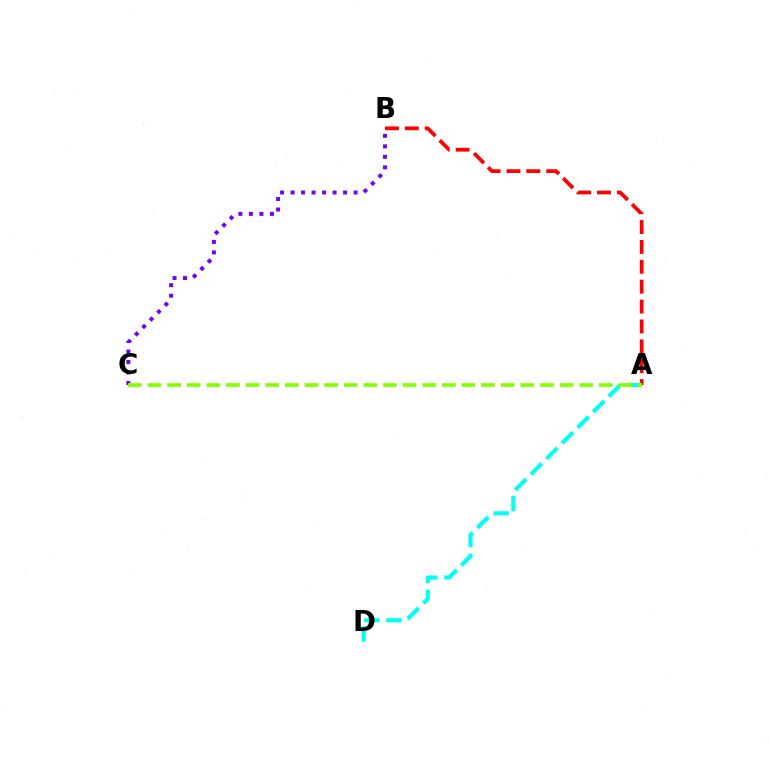{('B', 'C'): [{'color': '#7200ff', 'line_style': 'dotted', 'thickness': 2.85}], ('A', 'B'): [{'color': '#ff0000', 'line_style': 'dashed', 'thickness': 2.7}], ('A', 'D'): [{'color': '#00fff6', 'line_style': 'dashed', 'thickness': 3.0}], ('A', 'C'): [{'color': '#84ff00', 'line_style': 'dashed', 'thickness': 2.67}]}